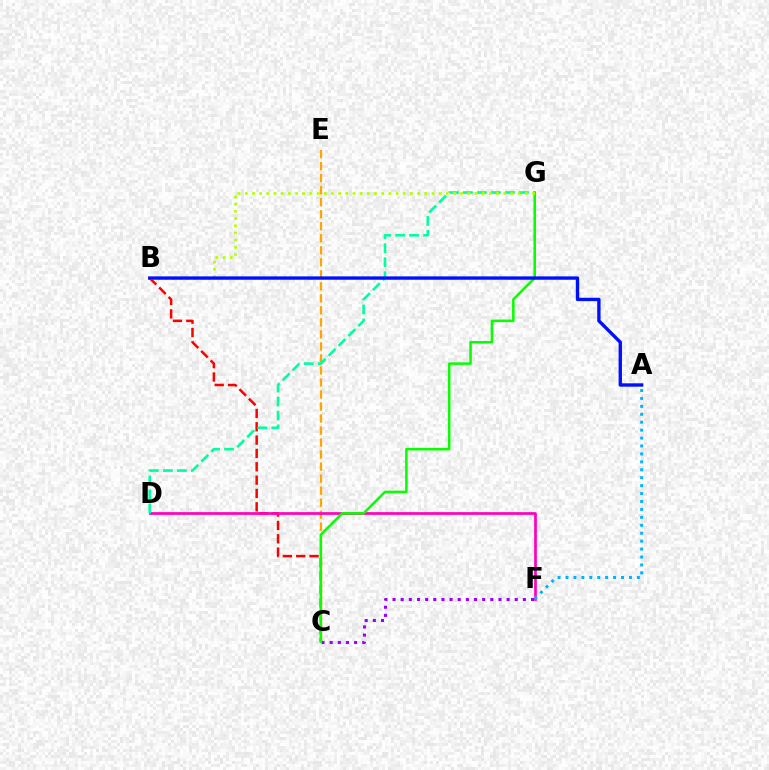{('B', 'C'): [{'color': '#ff0000', 'line_style': 'dashed', 'thickness': 1.81}], ('C', 'E'): [{'color': '#ffa500', 'line_style': 'dashed', 'thickness': 1.63}], ('D', 'F'): [{'color': '#ff00bd', 'line_style': 'solid', 'thickness': 1.95}], ('D', 'G'): [{'color': '#00ff9d', 'line_style': 'dashed', 'thickness': 1.9}], ('C', 'F'): [{'color': '#9b00ff', 'line_style': 'dotted', 'thickness': 2.21}], ('A', 'F'): [{'color': '#00b5ff', 'line_style': 'dotted', 'thickness': 2.15}], ('C', 'G'): [{'color': '#08ff00', 'line_style': 'solid', 'thickness': 1.83}], ('B', 'G'): [{'color': '#b3ff00', 'line_style': 'dotted', 'thickness': 1.95}], ('A', 'B'): [{'color': '#0010ff', 'line_style': 'solid', 'thickness': 2.42}]}